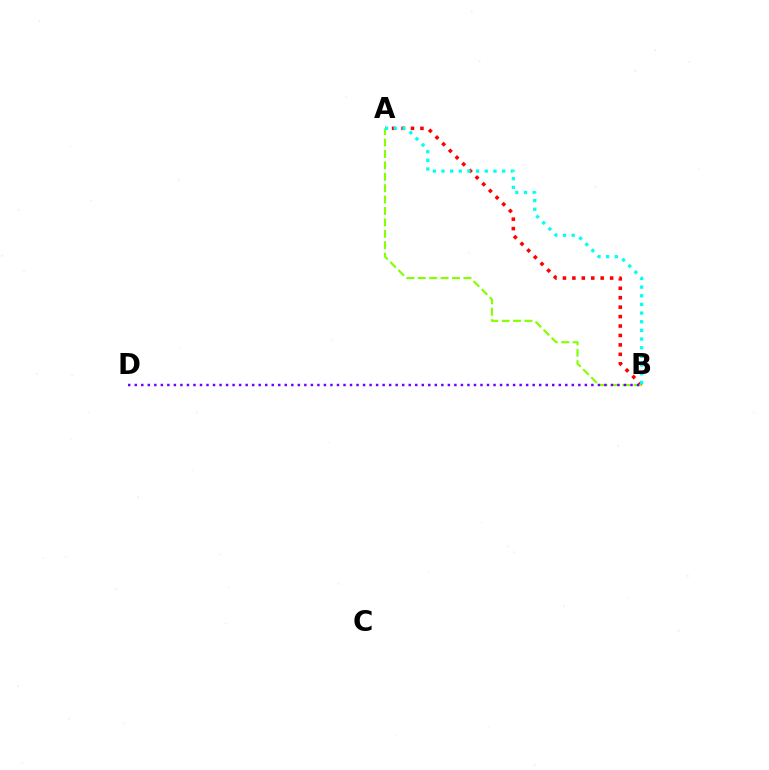{('A', 'B'): [{'color': '#ff0000', 'line_style': 'dotted', 'thickness': 2.56}, {'color': '#84ff00', 'line_style': 'dashed', 'thickness': 1.55}, {'color': '#00fff6', 'line_style': 'dotted', 'thickness': 2.35}], ('B', 'D'): [{'color': '#7200ff', 'line_style': 'dotted', 'thickness': 1.77}]}